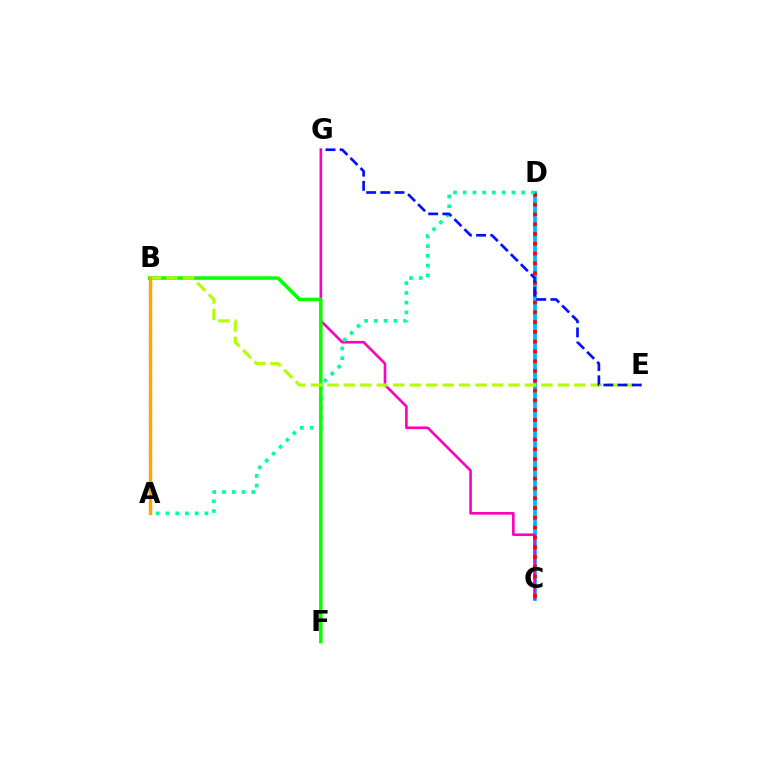{('A', 'B'): [{'color': '#9b00ff', 'line_style': 'dashed', 'thickness': 2.19}, {'color': '#ffa500', 'line_style': 'solid', 'thickness': 2.42}], ('C', 'D'): [{'color': '#00b5ff', 'line_style': 'solid', 'thickness': 2.69}, {'color': '#ff0000', 'line_style': 'dotted', 'thickness': 2.66}], ('C', 'G'): [{'color': '#ff00bd', 'line_style': 'solid', 'thickness': 1.9}], ('A', 'D'): [{'color': '#00ff9d', 'line_style': 'dotted', 'thickness': 2.65}], ('B', 'F'): [{'color': '#08ff00', 'line_style': 'solid', 'thickness': 2.52}], ('B', 'E'): [{'color': '#b3ff00', 'line_style': 'dashed', 'thickness': 2.24}], ('E', 'G'): [{'color': '#0010ff', 'line_style': 'dashed', 'thickness': 1.93}]}